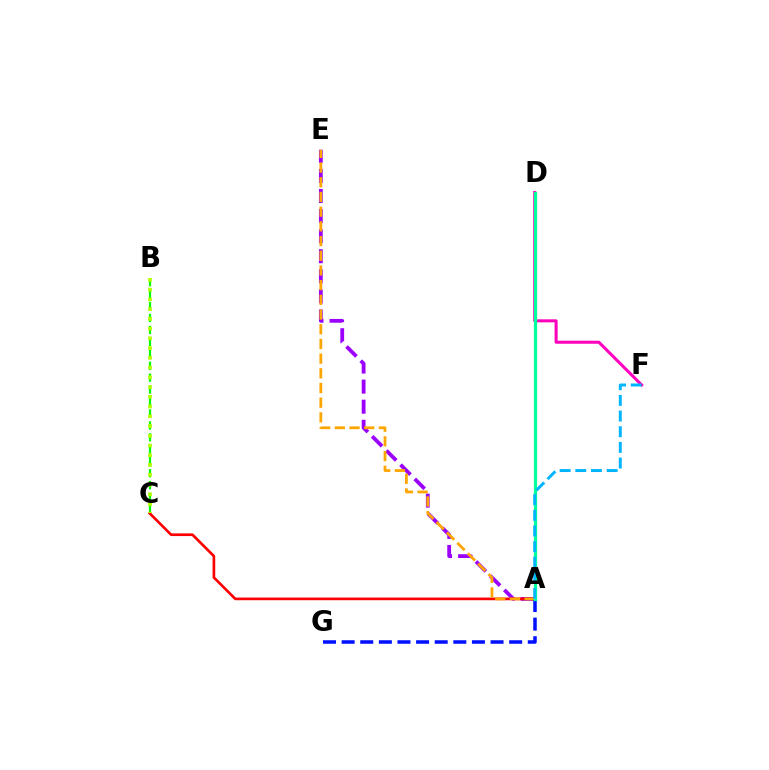{('A', 'E'): [{'color': '#9b00ff', 'line_style': 'dashed', 'thickness': 2.73}, {'color': '#ffa500', 'line_style': 'dashed', 'thickness': 2.0}], ('B', 'C'): [{'color': '#08ff00', 'line_style': 'dashed', 'thickness': 1.62}, {'color': '#b3ff00', 'line_style': 'dotted', 'thickness': 2.65}], ('D', 'F'): [{'color': '#ff00bd', 'line_style': 'solid', 'thickness': 2.18}], ('A', 'C'): [{'color': '#ff0000', 'line_style': 'solid', 'thickness': 1.92}], ('A', 'G'): [{'color': '#0010ff', 'line_style': 'dashed', 'thickness': 2.53}], ('A', 'D'): [{'color': '#00ff9d', 'line_style': 'solid', 'thickness': 2.33}], ('A', 'F'): [{'color': '#00b5ff', 'line_style': 'dashed', 'thickness': 2.13}]}